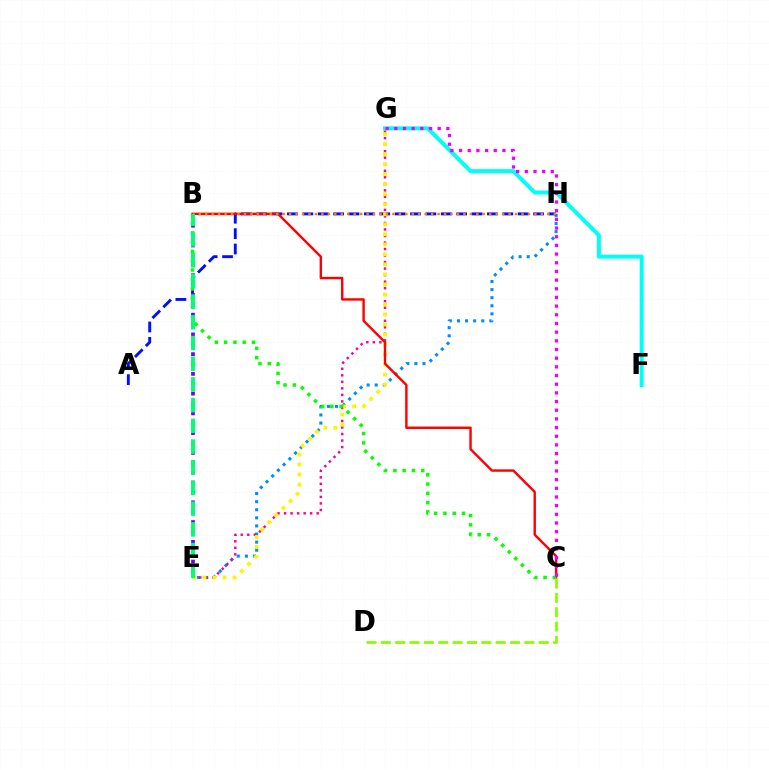{('E', 'H'): [{'color': '#008cff', 'line_style': 'dotted', 'thickness': 2.2}], ('E', 'G'): [{'color': '#ff0094', 'line_style': 'dotted', 'thickness': 1.77}, {'color': '#fcf500', 'line_style': 'dotted', 'thickness': 2.72}], ('A', 'H'): [{'color': '#0010ff', 'line_style': 'dashed', 'thickness': 2.09}], ('F', 'G'): [{'color': '#00fff6', 'line_style': 'solid', 'thickness': 2.86}], ('B', 'C'): [{'color': '#ff0000', 'line_style': 'solid', 'thickness': 1.73}, {'color': '#08ff00', 'line_style': 'dotted', 'thickness': 2.52}], ('B', 'H'): [{'color': '#ff7c00', 'line_style': 'dotted', 'thickness': 1.75}], ('C', 'G'): [{'color': '#ee00ff', 'line_style': 'dotted', 'thickness': 2.36}], ('B', 'E'): [{'color': '#7200ff', 'line_style': 'dotted', 'thickness': 2.68}, {'color': '#00ff74', 'line_style': 'dashed', 'thickness': 2.81}], ('C', 'D'): [{'color': '#84ff00', 'line_style': 'dashed', 'thickness': 1.95}]}